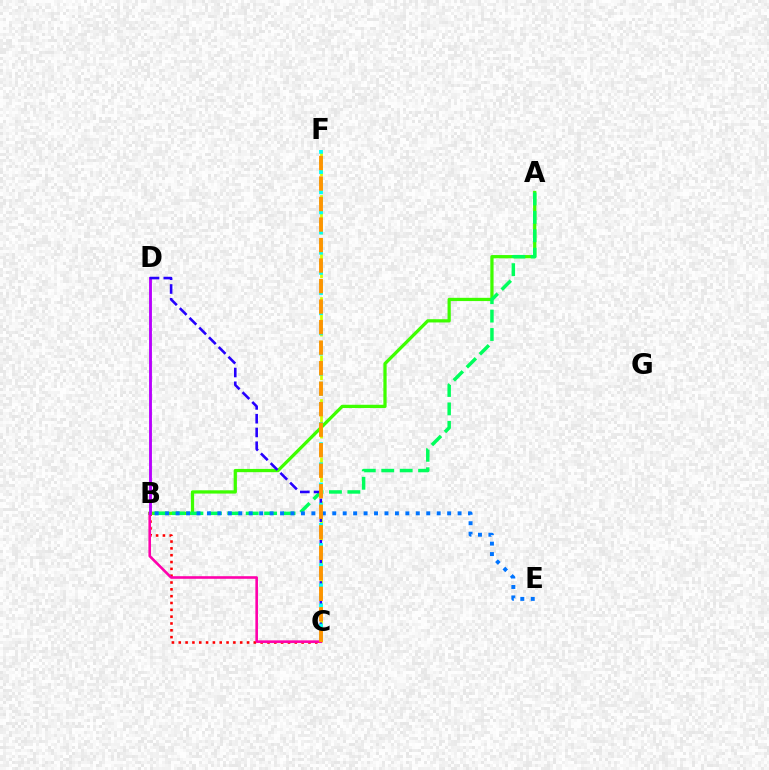{('B', 'C'): [{'color': '#ff0000', 'line_style': 'dotted', 'thickness': 1.85}, {'color': '#ff00ac', 'line_style': 'solid', 'thickness': 1.87}], ('C', 'F'): [{'color': '#d1ff00', 'line_style': 'dashed', 'thickness': 1.98}, {'color': '#00fff6', 'line_style': 'dotted', 'thickness': 2.74}, {'color': '#ff9400', 'line_style': 'dashed', 'thickness': 2.79}], ('A', 'B'): [{'color': '#3dff00', 'line_style': 'solid', 'thickness': 2.34}, {'color': '#00ff5c', 'line_style': 'dashed', 'thickness': 2.5}], ('B', 'D'): [{'color': '#b900ff', 'line_style': 'solid', 'thickness': 2.07}], ('C', 'D'): [{'color': '#2500ff', 'line_style': 'dashed', 'thickness': 1.87}], ('B', 'E'): [{'color': '#0074ff', 'line_style': 'dotted', 'thickness': 2.84}]}